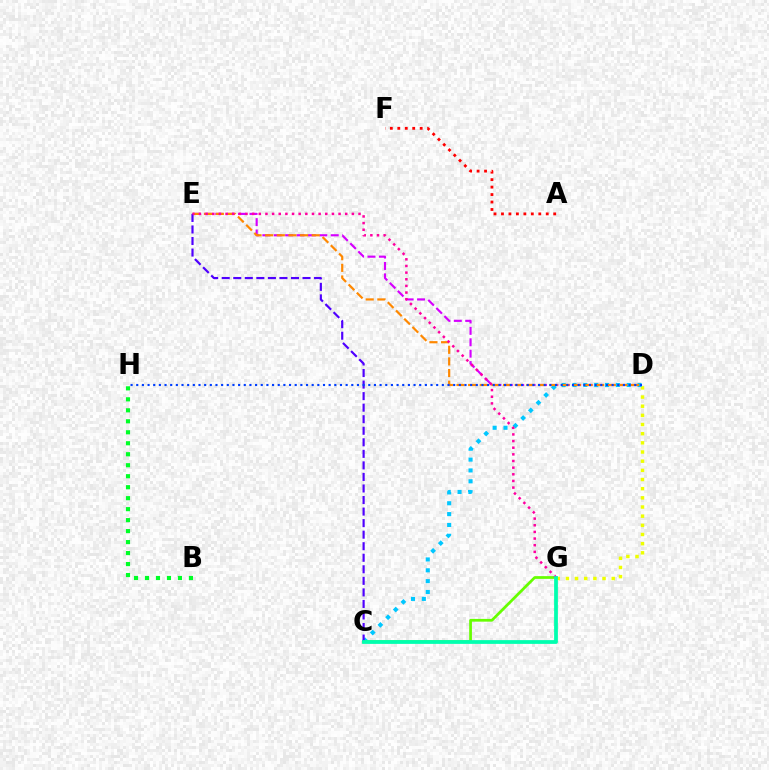{('D', 'E'): [{'color': '#d600ff', 'line_style': 'dashed', 'thickness': 1.55}, {'color': '#ff8800', 'line_style': 'dashed', 'thickness': 1.58}], ('D', 'G'): [{'color': '#eeff00', 'line_style': 'dotted', 'thickness': 2.49}], ('C', 'D'): [{'color': '#00c7ff', 'line_style': 'dotted', 'thickness': 2.95}], ('A', 'F'): [{'color': '#ff0000', 'line_style': 'dotted', 'thickness': 2.03}], ('B', 'H'): [{'color': '#00ff27', 'line_style': 'dotted', 'thickness': 2.98}], ('C', 'G'): [{'color': '#66ff00', 'line_style': 'solid', 'thickness': 1.97}, {'color': '#00ffaf', 'line_style': 'solid', 'thickness': 2.71}], ('C', 'E'): [{'color': '#4f00ff', 'line_style': 'dashed', 'thickness': 1.57}], ('E', 'G'): [{'color': '#ff00a0', 'line_style': 'dotted', 'thickness': 1.81}], ('D', 'H'): [{'color': '#003fff', 'line_style': 'dotted', 'thickness': 1.54}]}